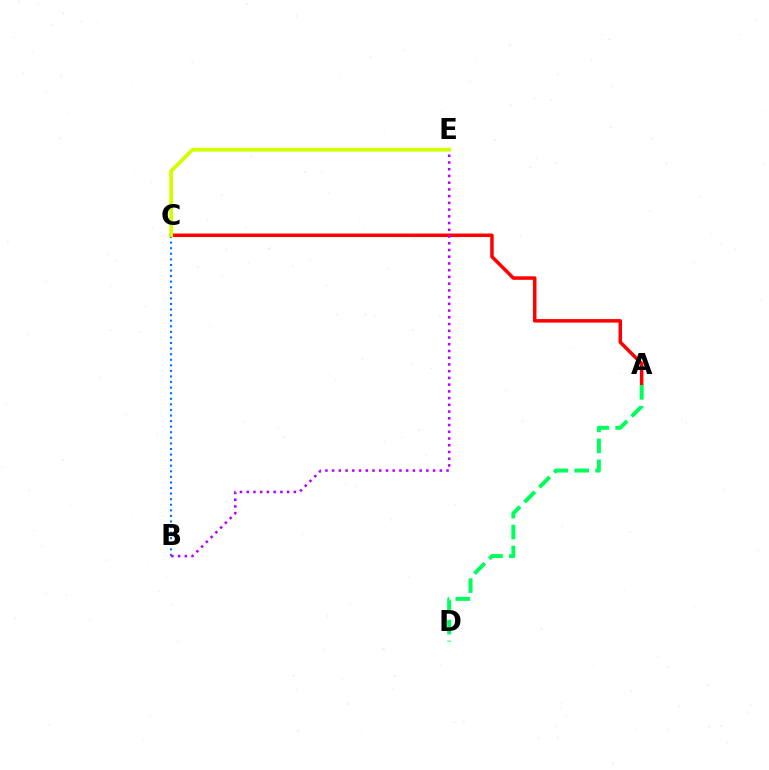{('B', 'C'): [{'color': '#0074ff', 'line_style': 'dotted', 'thickness': 1.52}], ('A', 'C'): [{'color': '#ff0000', 'line_style': 'solid', 'thickness': 2.52}], ('B', 'E'): [{'color': '#b900ff', 'line_style': 'dotted', 'thickness': 1.83}], ('A', 'D'): [{'color': '#00ff5c', 'line_style': 'dashed', 'thickness': 2.85}], ('C', 'E'): [{'color': '#d1ff00', 'line_style': 'solid', 'thickness': 2.71}]}